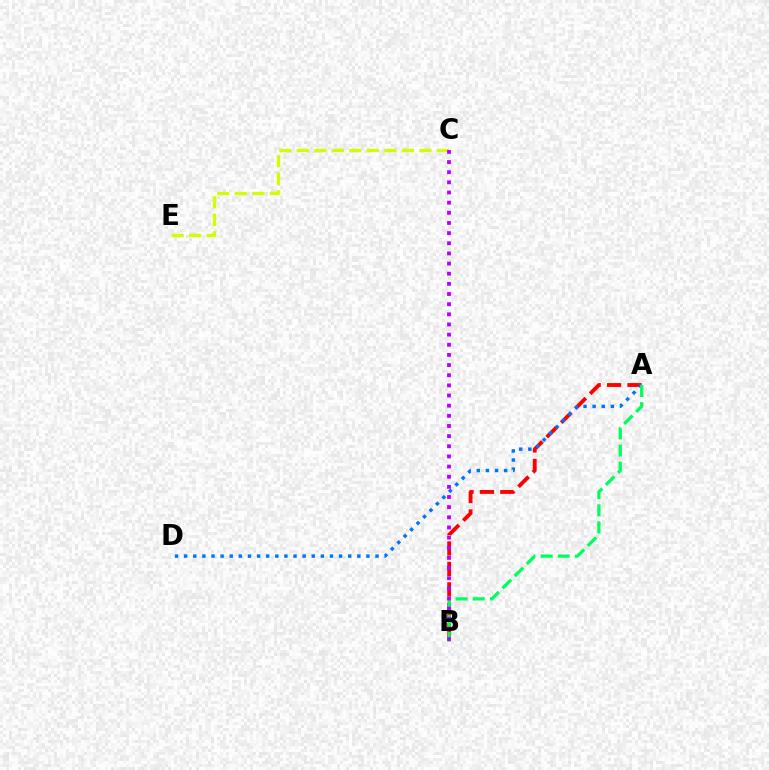{('A', 'B'): [{'color': '#ff0000', 'line_style': 'dashed', 'thickness': 2.78}, {'color': '#00ff5c', 'line_style': 'dashed', 'thickness': 2.33}], ('A', 'D'): [{'color': '#0074ff', 'line_style': 'dotted', 'thickness': 2.48}], ('C', 'E'): [{'color': '#d1ff00', 'line_style': 'dashed', 'thickness': 2.38}], ('B', 'C'): [{'color': '#b900ff', 'line_style': 'dotted', 'thickness': 2.76}]}